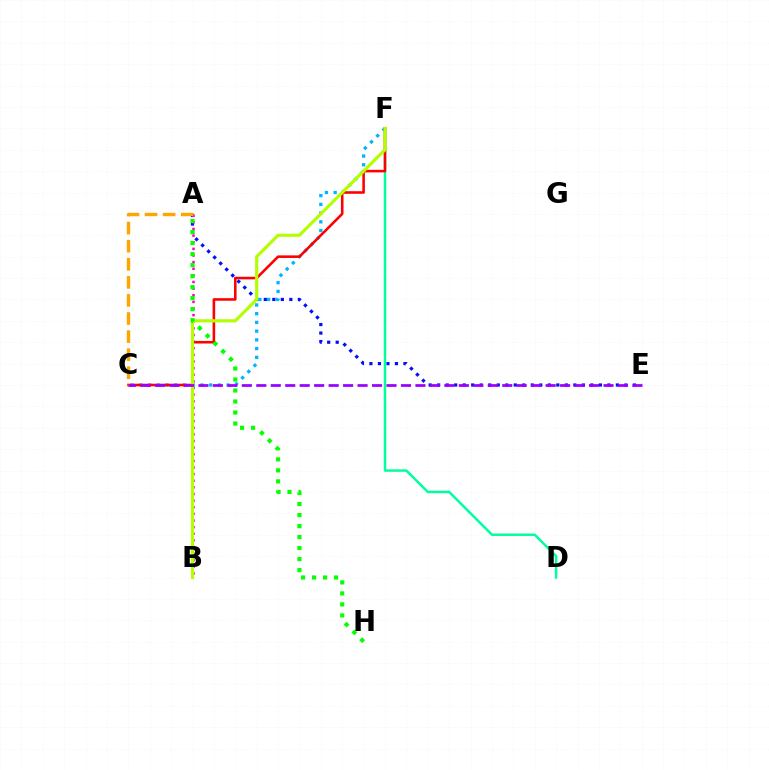{('A', 'E'): [{'color': '#0010ff', 'line_style': 'dotted', 'thickness': 2.31}], ('A', 'B'): [{'color': '#ff00bd', 'line_style': 'dotted', 'thickness': 1.8}], ('D', 'F'): [{'color': '#00ff9d', 'line_style': 'solid', 'thickness': 1.78}], ('C', 'F'): [{'color': '#00b5ff', 'line_style': 'dotted', 'thickness': 2.37}, {'color': '#ff0000', 'line_style': 'solid', 'thickness': 1.86}], ('B', 'F'): [{'color': '#b3ff00', 'line_style': 'solid', 'thickness': 2.28}], ('A', 'H'): [{'color': '#08ff00', 'line_style': 'dotted', 'thickness': 2.99}], ('A', 'C'): [{'color': '#ffa500', 'line_style': 'dashed', 'thickness': 2.46}], ('C', 'E'): [{'color': '#9b00ff', 'line_style': 'dashed', 'thickness': 1.97}]}